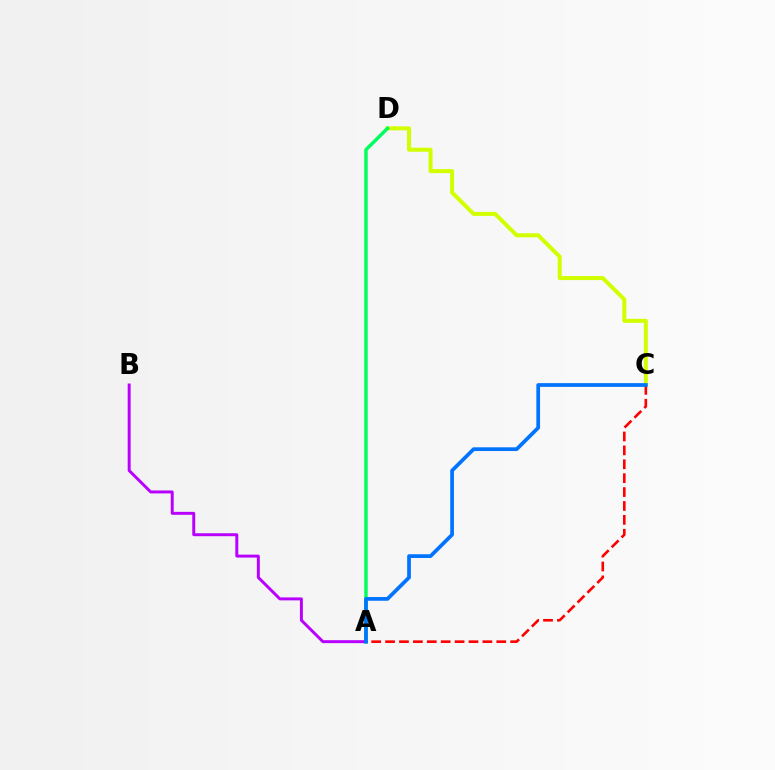{('C', 'D'): [{'color': '#d1ff00', 'line_style': 'solid', 'thickness': 2.89}], ('A', 'D'): [{'color': '#00ff5c', 'line_style': 'solid', 'thickness': 2.49}], ('A', 'B'): [{'color': '#b900ff', 'line_style': 'solid', 'thickness': 2.13}], ('A', 'C'): [{'color': '#ff0000', 'line_style': 'dashed', 'thickness': 1.89}, {'color': '#0074ff', 'line_style': 'solid', 'thickness': 2.68}]}